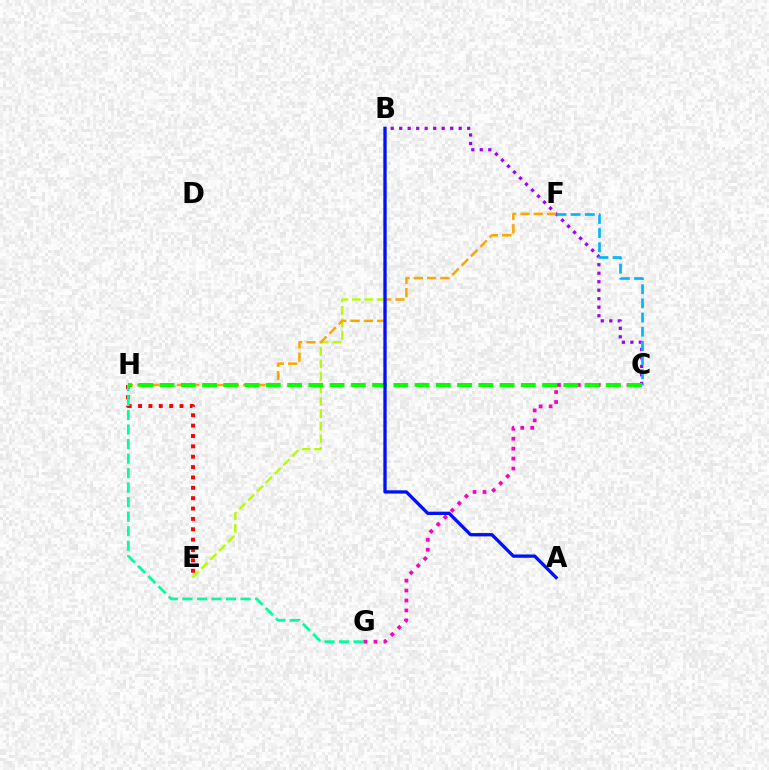{('E', 'H'): [{'color': '#ff0000', 'line_style': 'dotted', 'thickness': 2.82}], ('B', 'E'): [{'color': '#b3ff00', 'line_style': 'dashed', 'thickness': 1.7}], ('B', 'C'): [{'color': '#9b00ff', 'line_style': 'dotted', 'thickness': 2.31}], ('G', 'H'): [{'color': '#00ff9d', 'line_style': 'dashed', 'thickness': 1.97}], ('C', 'G'): [{'color': '#ff00bd', 'line_style': 'dotted', 'thickness': 2.7}], ('F', 'H'): [{'color': '#ffa500', 'line_style': 'dashed', 'thickness': 1.8}], ('C', 'F'): [{'color': '#00b5ff', 'line_style': 'dashed', 'thickness': 1.92}], ('C', 'H'): [{'color': '#08ff00', 'line_style': 'dashed', 'thickness': 2.89}], ('A', 'B'): [{'color': '#0010ff', 'line_style': 'solid', 'thickness': 2.38}]}